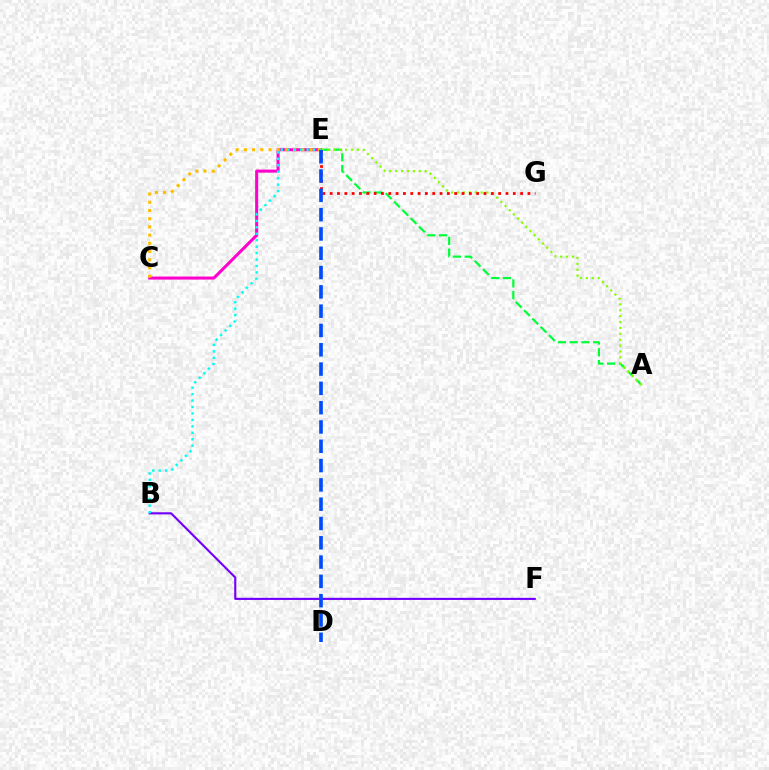{('C', 'E'): [{'color': '#ff00cf', 'line_style': 'solid', 'thickness': 2.19}, {'color': '#ffbd00', 'line_style': 'dotted', 'thickness': 2.23}], ('A', 'E'): [{'color': '#00ff39', 'line_style': 'dashed', 'thickness': 1.6}, {'color': '#84ff00', 'line_style': 'dotted', 'thickness': 1.6}], ('B', 'F'): [{'color': '#7200ff', 'line_style': 'solid', 'thickness': 1.53}], ('B', 'E'): [{'color': '#00fff6', 'line_style': 'dotted', 'thickness': 1.75}], ('E', 'G'): [{'color': '#ff0000', 'line_style': 'dotted', 'thickness': 1.99}], ('D', 'E'): [{'color': '#004bff', 'line_style': 'dashed', 'thickness': 2.62}]}